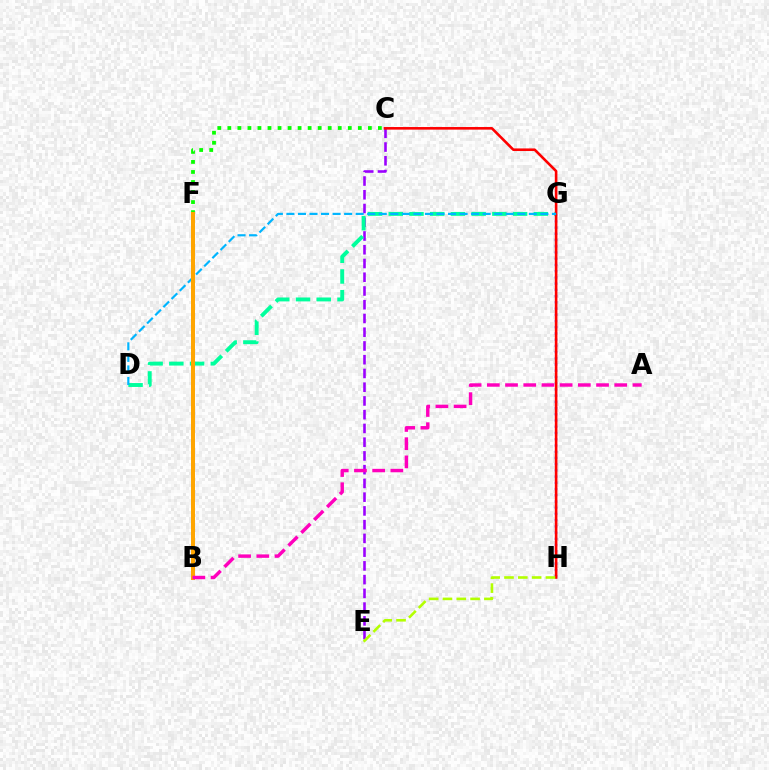{('C', 'F'): [{'color': '#08ff00', 'line_style': 'dotted', 'thickness': 2.73}], ('C', 'E'): [{'color': '#9b00ff', 'line_style': 'dashed', 'thickness': 1.87}], ('G', 'H'): [{'color': '#0010ff', 'line_style': 'dotted', 'thickness': 1.69}], ('D', 'G'): [{'color': '#00ff9d', 'line_style': 'dashed', 'thickness': 2.82}, {'color': '#00b5ff', 'line_style': 'dashed', 'thickness': 1.57}], ('C', 'H'): [{'color': '#ff0000', 'line_style': 'solid', 'thickness': 1.87}], ('E', 'H'): [{'color': '#b3ff00', 'line_style': 'dashed', 'thickness': 1.88}], ('B', 'F'): [{'color': '#ffa500', 'line_style': 'solid', 'thickness': 2.87}], ('A', 'B'): [{'color': '#ff00bd', 'line_style': 'dashed', 'thickness': 2.47}]}